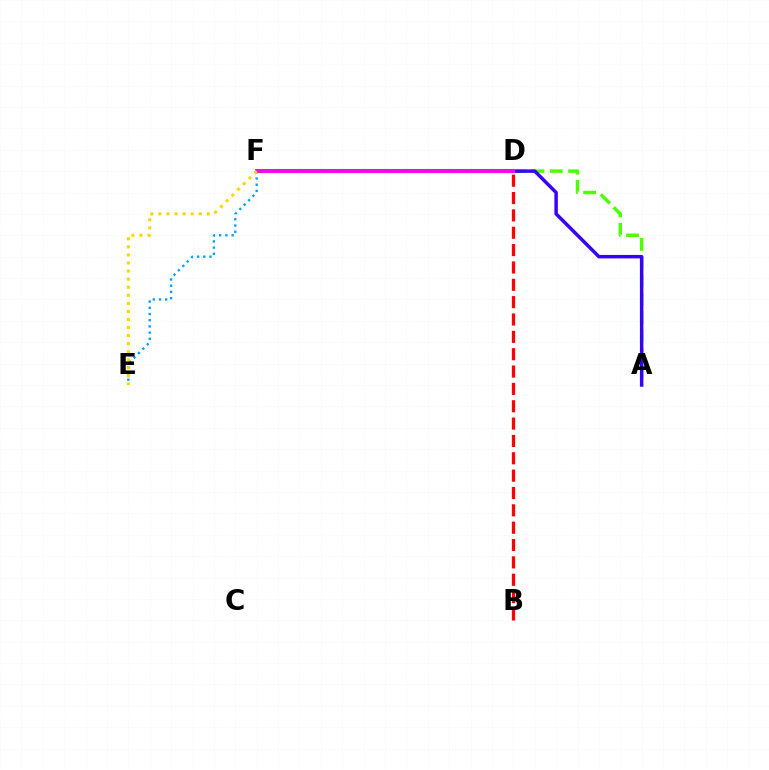{('A', 'D'): [{'color': '#4fff00', 'line_style': 'dashed', 'thickness': 2.48}, {'color': '#3700ff', 'line_style': 'solid', 'thickness': 2.49}], ('D', 'F'): [{'color': '#00ff86', 'line_style': 'solid', 'thickness': 2.97}, {'color': '#ff00ed', 'line_style': 'solid', 'thickness': 2.84}], ('E', 'F'): [{'color': '#009eff', 'line_style': 'dotted', 'thickness': 1.69}, {'color': '#ffd500', 'line_style': 'dotted', 'thickness': 2.19}], ('B', 'D'): [{'color': '#ff0000', 'line_style': 'dashed', 'thickness': 2.36}]}